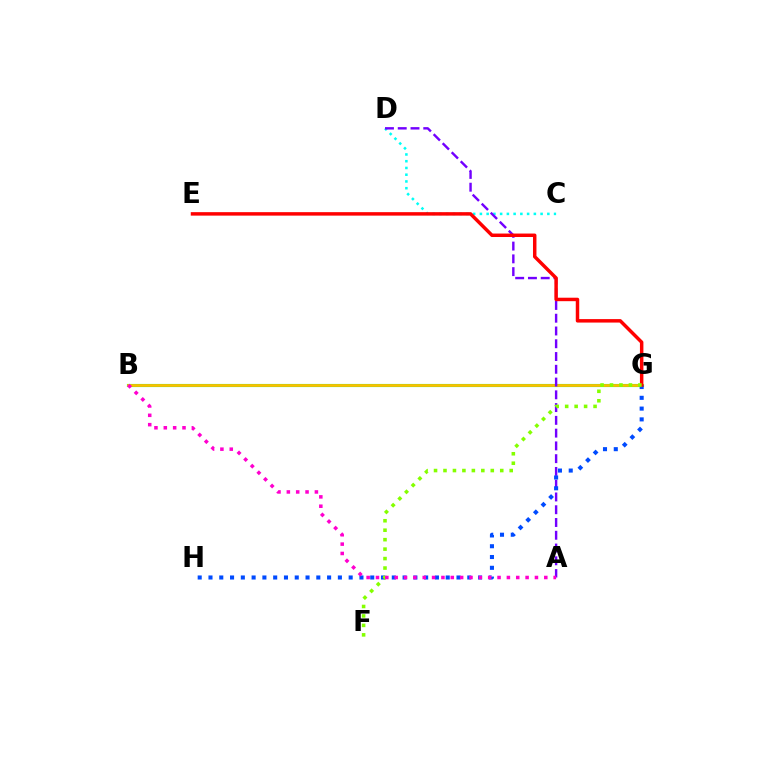{('B', 'G'): [{'color': '#00ff39', 'line_style': 'solid', 'thickness': 2.24}, {'color': '#ffbd00', 'line_style': 'solid', 'thickness': 1.95}], ('C', 'D'): [{'color': '#00fff6', 'line_style': 'dotted', 'thickness': 1.83}], ('A', 'D'): [{'color': '#7200ff', 'line_style': 'dashed', 'thickness': 1.73}], ('G', 'H'): [{'color': '#004bff', 'line_style': 'dotted', 'thickness': 2.93}], ('E', 'G'): [{'color': '#ff0000', 'line_style': 'solid', 'thickness': 2.5}], ('F', 'G'): [{'color': '#84ff00', 'line_style': 'dotted', 'thickness': 2.57}], ('A', 'B'): [{'color': '#ff00cf', 'line_style': 'dotted', 'thickness': 2.54}]}